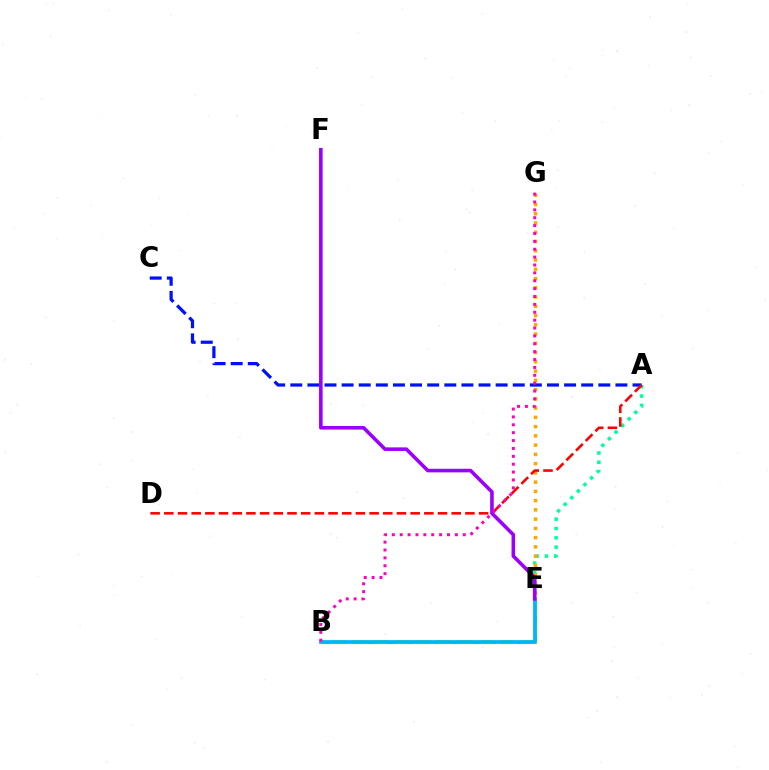{('B', 'E'): [{'color': '#08ff00', 'line_style': 'dashed', 'thickness': 2.25}, {'color': '#b3ff00', 'line_style': 'dashed', 'thickness': 2.87}, {'color': '#00b5ff', 'line_style': 'solid', 'thickness': 2.67}], ('A', 'E'): [{'color': '#00ff9d', 'line_style': 'dotted', 'thickness': 2.53}], ('E', 'G'): [{'color': '#ffa500', 'line_style': 'dotted', 'thickness': 2.51}], ('A', 'C'): [{'color': '#0010ff', 'line_style': 'dashed', 'thickness': 2.32}], ('A', 'D'): [{'color': '#ff0000', 'line_style': 'dashed', 'thickness': 1.86}], ('E', 'F'): [{'color': '#9b00ff', 'line_style': 'solid', 'thickness': 2.59}], ('B', 'G'): [{'color': '#ff00bd', 'line_style': 'dotted', 'thickness': 2.14}]}